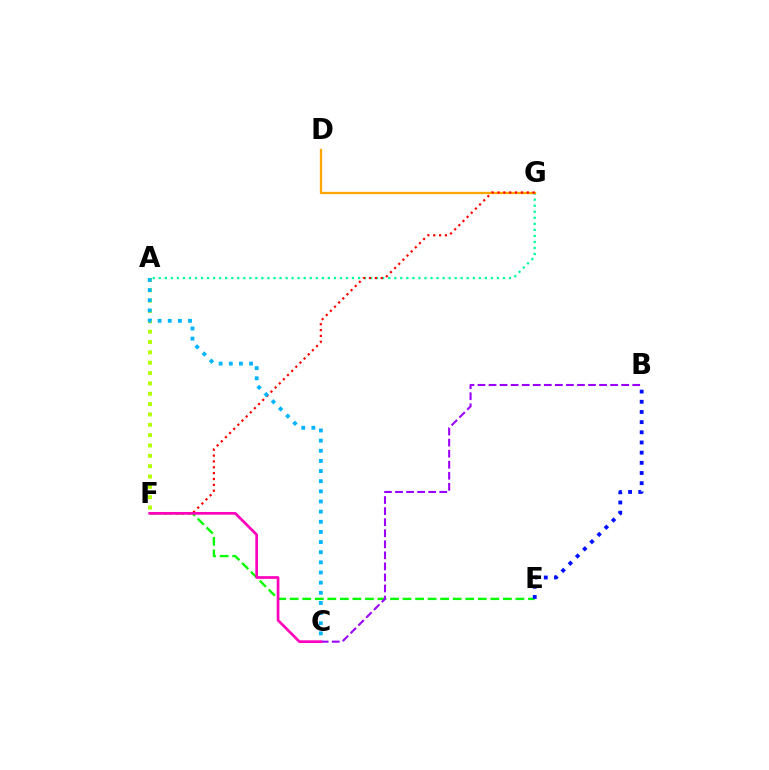{('A', 'F'): [{'color': '#b3ff00', 'line_style': 'dotted', 'thickness': 2.81}], ('A', 'G'): [{'color': '#00ff9d', 'line_style': 'dotted', 'thickness': 1.64}], ('E', 'F'): [{'color': '#08ff00', 'line_style': 'dashed', 'thickness': 1.7}], ('D', 'G'): [{'color': '#ffa500', 'line_style': 'solid', 'thickness': 1.65}], ('F', 'G'): [{'color': '#ff0000', 'line_style': 'dotted', 'thickness': 1.59}], ('A', 'C'): [{'color': '#00b5ff', 'line_style': 'dotted', 'thickness': 2.76}], ('B', 'C'): [{'color': '#9b00ff', 'line_style': 'dashed', 'thickness': 1.5}], ('C', 'F'): [{'color': '#ff00bd', 'line_style': 'solid', 'thickness': 1.94}], ('B', 'E'): [{'color': '#0010ff', 'line_style': 'dotted', 'thickness': 2.76}]}